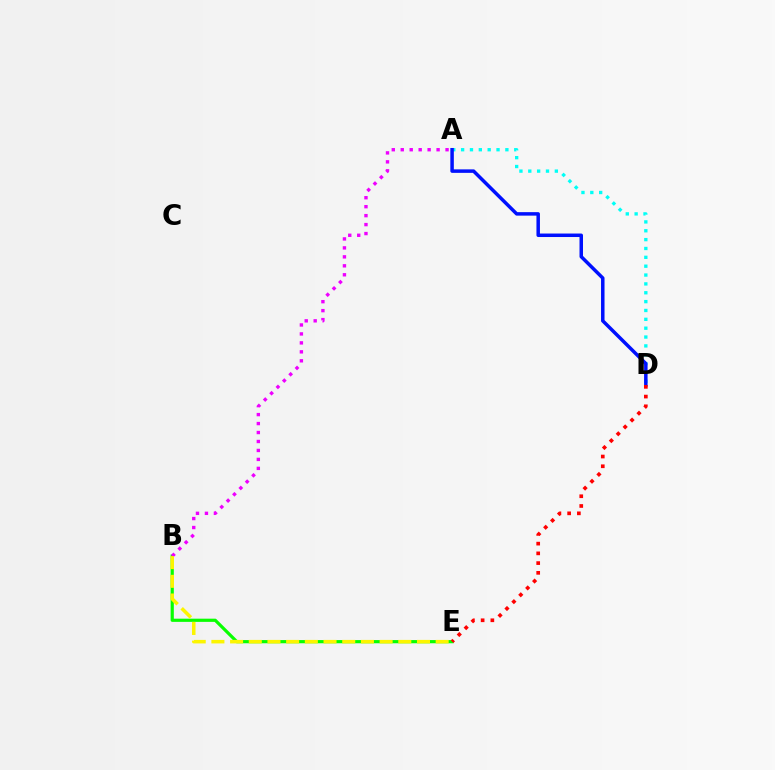{('B', 'E'): [{'color': '#08ff00', 'line_style': 'solid', 'thickness': 2.29}, {'color': '#fcf500', 'line_style': 'dashed', 'thickness': 2.54}], ('A', 'B'): [{'color': '#ee00ff', 'line_style': 'dotted', 'thickness': 2.44}], ('A', 'D'): [{'color': '#00fff6', 'line_style': 'dotted', 'thickness': 2.41}, {'color': '#0010ff', 'line_style': 'solid', 'thickness': 2.51}], ('D', 'E'): [{'color': '#ff0000', 'line_style': 'dotted', 'thickness': 2.64}]}